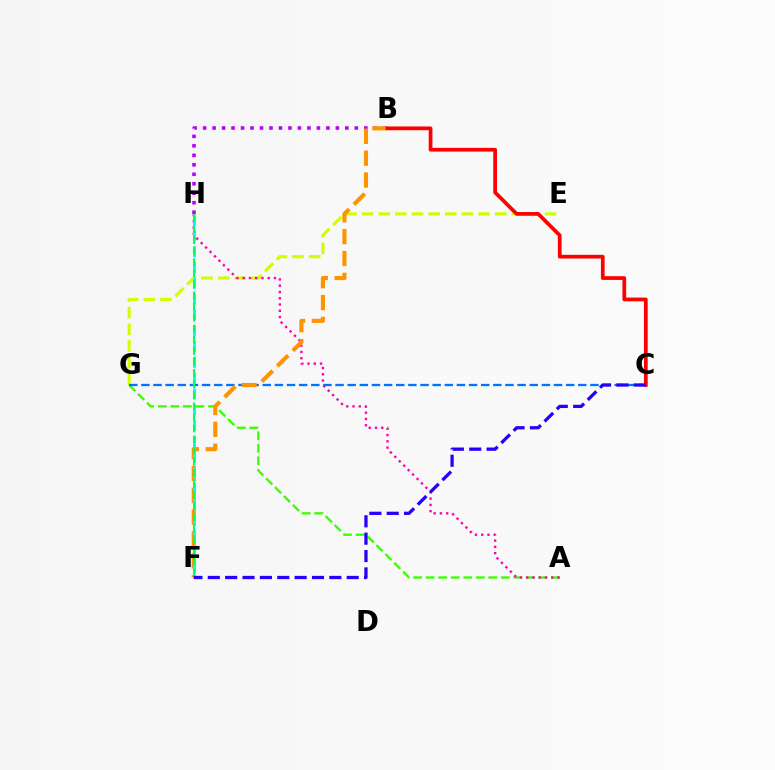{('A', 'G'): [{'color': '#3dff00', 'line_style': 'dashed', 'thickness': 1.7}], ('E', 'G'): [{'color': '#d1ff00', 'line_style': 'dashed', 'thickness': 2.26}], ('B', 'H'): [{'color': '#b900ff', 'line_style': 'dotted', 'thickness': 2.58}], ('A', 'H'): [{'color': '#ff00ac', 'line_style': 'dotted', 'thickness': 1.7}], ('C', 'G'): [{'color': '#0074ff', 'line_style': 'dashed', 'thickness': 1.65}], ('B', 'F'): [{'color': '#ff9400', 'line_style': 'dashed', 'thickness': 2.97}], ('B', 'C'): [{'color': '#ff0000', 'line_style': 'solid', 'thickness': 2.68}], ('F', 'H'): [{'color': '#00fff6', 'line_style': 'dashed', 'thickness': 2.15}, {'color': '#00ff5c', 'line_style': 'dashed', 'thickness': 1.51}], ('C', 'F'): [{'color': '#2500ff', 'line_style': 'dashed', 'thickness': 2.36}]}